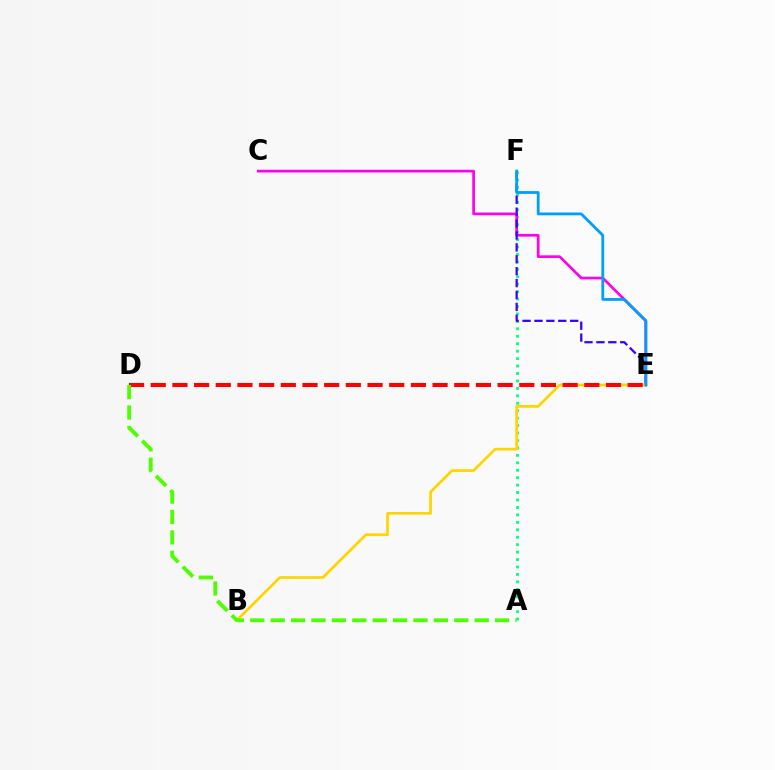{('A', 'F'): [{'color': '#00ff86', 'line_style': 'dotted', 'thickness': 2.02}], ('C', 'E'): [{'color': '#ff00ed', 'line_style': 'solid', 'thickness': 1.94}], ('E', 'F'): [{'color': '#3700ff', 'line_style': 'dashed', 'thickness': 1.62}, {'color': '#009eff', 'line_style': 'solid', 'thickness': 2.01}], ('B', 'E'): [{'color': '#ffd500', 'line_style': 'solid', 'thickness': 1.95}], ('D', 'E'): [{'color': '#ff0000', 'line_style': 'dashed', 'thickness': 2.95}], ('A', 'D'): [{'color': '#4fff00', 'line_style': 'dashed', 'thickness': 2.77}]}